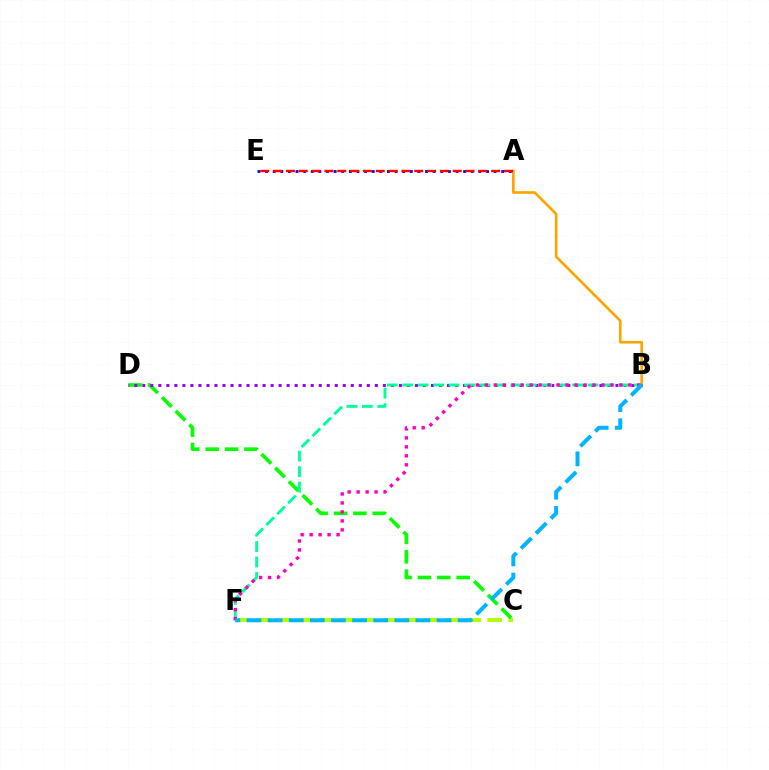{('C', 'F'): [{'color': '#b3ff00', 'line_style': 'dashed', 'thickness': 2.86}], ('A', 'B'): [{'color': '#ffa500', 'line_style': 'solid', 'thickness': 1.93}], ('C', 'D'): [{'color': '#08ff00', 'line_style': 'dashed', 'thickness': 2.63}], ('A', 'E'): [{'color': '#0010ff', 'line_style': 'dotted', 'thickness': 2.07}, {'color': '#ff0000', 'line_style': 'dashed', 'thickness': 1.74}], ('B', 'D'): [{'color': '#9b00ff', 'line_style': 'dotted', 'thickness': 2.18}], ('B', 'F'): [{'color': '#00ff9d', 'line_style': 'dashed', 'thickness': 2.1}, {'color': '#ff00bd', 'line_style': 'dotted', 'thickness': 2.44}, {'color': '#00b5ff', 'line_style': 'dashed', 'thickness': 2.87}]}